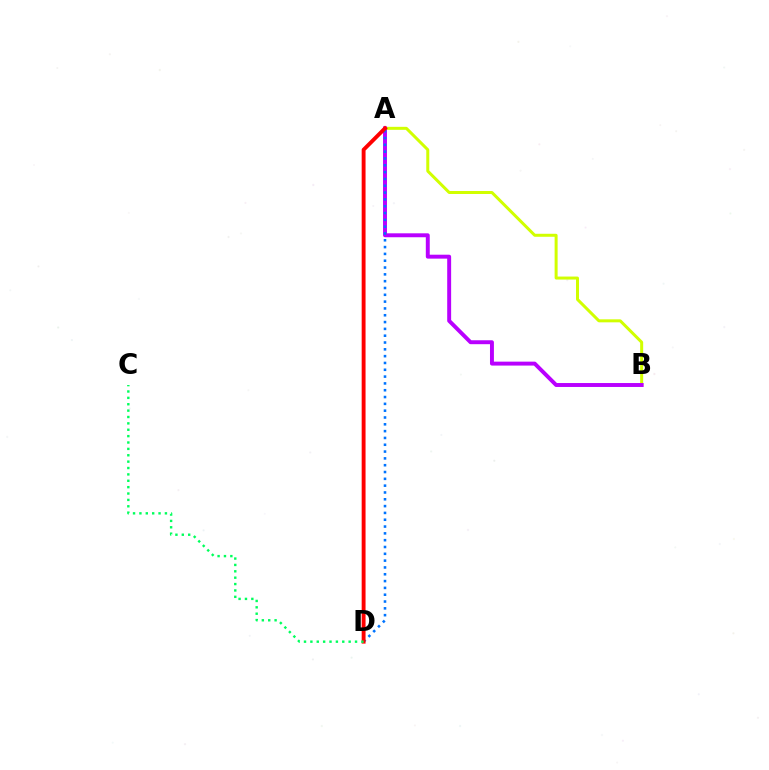{('A', 'B'): [{'color': '#d1ff00', 'line_style': 'solid', 'thickness': 2.16}, {'color': '#b900ff', 'line_style': 'solid', 'thickness': 2.83}], ('A', 'D'): [{'color': '#0074ff', 'line_style': 'dotted', 'thickness': 1.85}, {'color': '#ff0000', 'line_style': 'solid', 'thickness': 2.79}], ('C', 'D'): [{'color': '#00ff5c', 'line_style': 'dotted', 'thickness': 1.73}]}